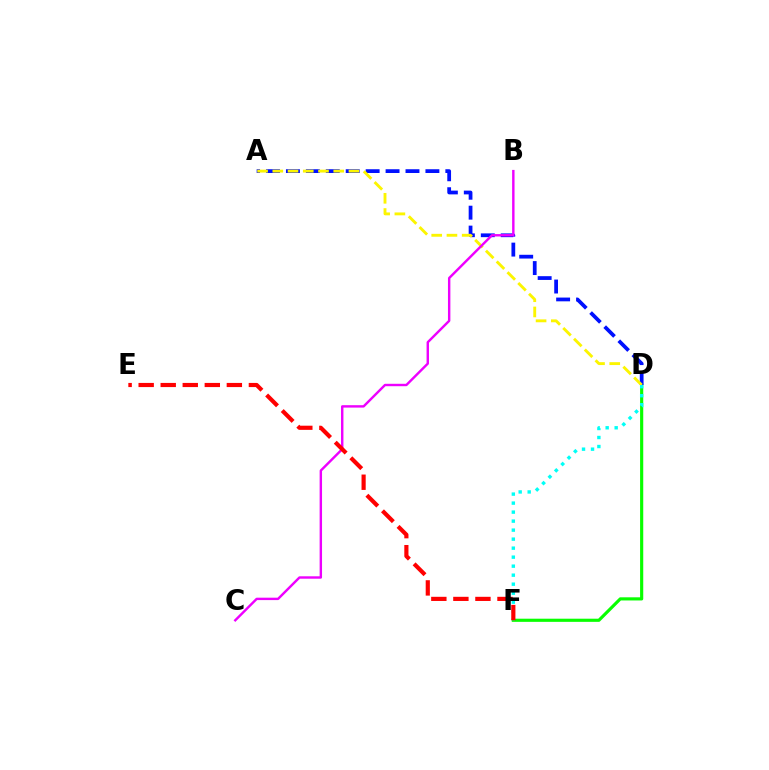{('D', 'F'): [{'color': '#08ff00', 'line_style': 'solid', 'thickness': 2.27}, {'color': '#00fff6', 'line_style': 'dotted', 'thickness': 2.45}], ('A', 'D'): [{'color': '#0010ff', 'line_style': 'dashed', 'thickness': 2.71}, {'color': '#fcf500', 'line_style': 'dashed', 'thickness': 2.07}], ('B', 'C'): [{'color': '#ee00ff', 'line_style': 'solid', 'thickness': 1.74}], ('E', 'F'): [{'color': '#ff0000', 'line_style': 'dashed', 'thickness': 2.99}]}